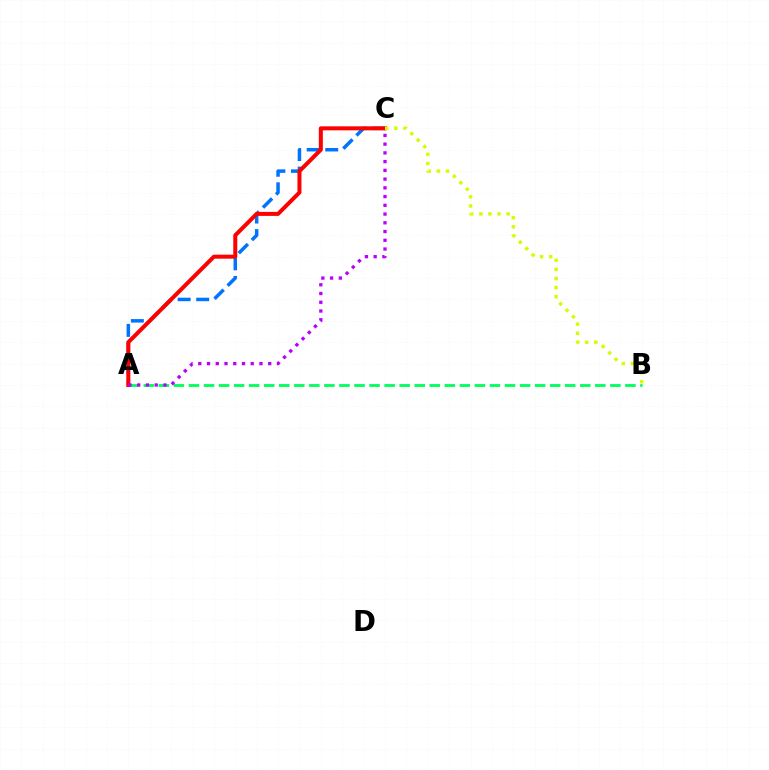{('A', 'B'): [{'color': '#00ff5c', 'line_style': 'dashed', 'thickness': 2.04}], ('A', 'C'): [{'color': '#0074ff', 'line_style': 'dashed', 'thickness': 2.52}, {'color': '#ff0000', 'line_style': 'solid', 'thickness': 2.89}, {'color': '#b900ff', 'line_style': 'dotted', 'thickness': 2.37}], ('B', 'C'): [{'color': '#d1ff00', 'line_style': 'dotted', 'thickness': 2.47}]}